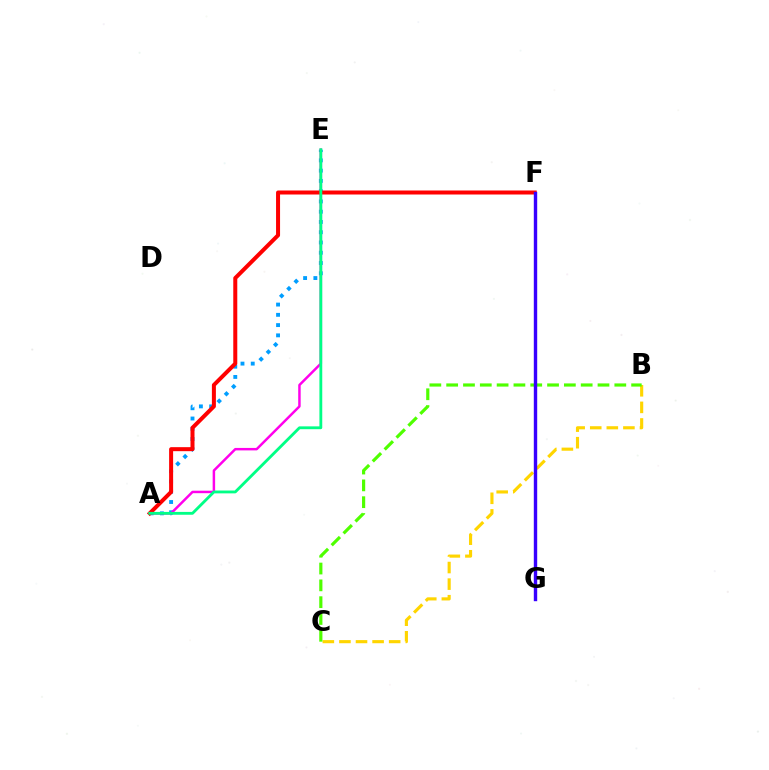{('A', 'E'): [{'color': '#009eff', 'line_style': 'dotted', 'thickness': 2.79}, {'color': '#ff00ed', 'line_style': 'solid', 'thickness': 1.78}, {'color': '#00ff86', 'line_style': 'solid', 'thickness': 2.04}], ('A', 'F'): [{'color': '#ff0000', 'line_style': 'solid', 'thickness': 2.88}], ('B', 'C'): [{'color': '#ffd500', 'line_style': 'dashed', 'thickness': 2.25}, {'color': '#4fff00', 'line_style': 'dashed', 'thickness': 2.28}], ('F', 'G'): [{'color': '#3700ff', 'line_style': 'solid', 'thickness': 2.45}]}